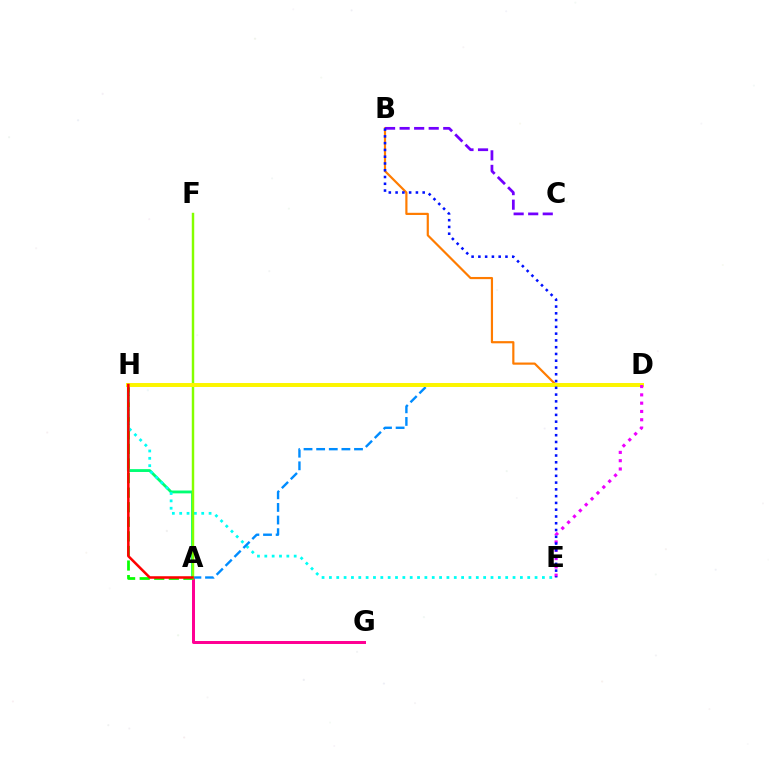{('A', 'H'): [{'color': '#00ff74', 'line_style': 'solid', 'thickness': 2.05}, {'color': '#08ff00', 'line_style': 'dashed', 'thickness': 1.98}, {'color': '#ff0000', 'line_style': 'solid', 'thickness': 1.83}], ('A', 'G'): [{'color': '#ff0094', 'line_style': 'solid', 'thickness': 2.15}], ('B', 'D'): [{'color': '#ff7c00', 'line_style': 'solid', 'thickness': 1.57}], ('E', 'H'): [{'color': '#00fff6', 'line_style': 'dotted', 'thickness': 2.0}], ('A', 'D'): [{'color': '#008cff', 'line_style': 'dashed', 'thickness': 1.71}], ('B', 'C'): [{'color': '#7200ff', 'line_style': 'dashed', 'thickness': 1.98}], ('A', 'F'): [{'color': '#84ff00', 'line_style': 'solid', 'thickness': 1.76}], ('D', 'H'): [{'color': '#fcf500', 'line_style': 'solid', 'thickness': 2.85}], ('D', 'E'): [{'color': '#ee00ff', 'line_style': 'dotted', 'thickness': 2.25}], ('B', 'E'): [{'color': '#0010ff', 'line_style': 'dotted', 'thickness': 1.84}]}